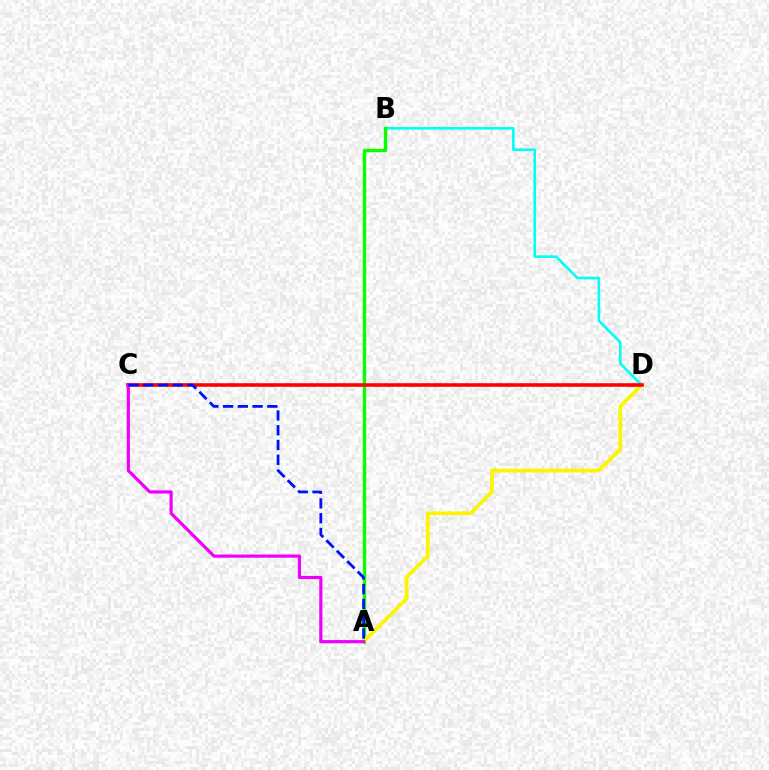{('B', 'D'): [{'color': '#00fff6', 'line_style': 'solid', 'thickness': 1.87}], ('A', 'B'): [{'color': '#08ff00', 'line_style': 'solid', 'thickness': 2.44}], ('A', 'D'): [{'color': '#fcf500', 'line_style': 'solid', 'thickness': 2.68}], ('C', 'D'): [{'color': '#ff0000', 'line_style': 'solid', 'thickness': 2.58}], ('A', 'C'): [{'color': '#ee00ff', 'line_style': 'solid', 'thickness': 2.3}, {'color': '#0010ff', 'line_style': 'dashed', 'thickness': 2.01}]}